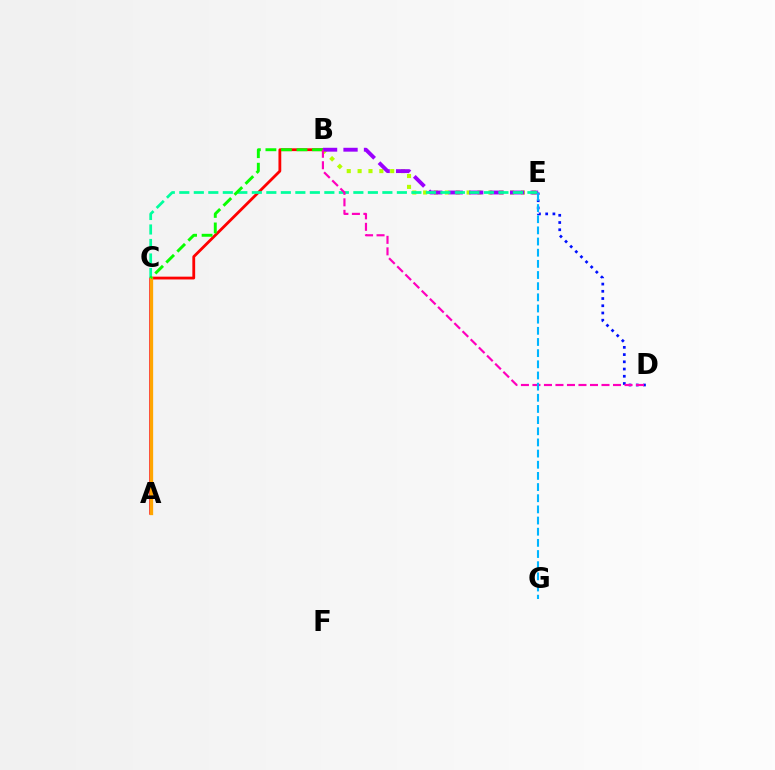{('A', 'B'): [{'color': '#ff0000', 'line_style': 'solid', 'thickness': 2.02}], ('A', 'C'): [{'color': '#ffa500', 'line_style': 'solid', 'thickness': 2.38}], ('D', 'E'): [{'color': '#0010ff', 'line_style': 'dotted', 'thickness': 1.96}], ('B', 'E'): [{'color': '#b3ff00', 'line_style': 'dotted', 'thickness': 2.95}, {'color': '#9b00ff', 'line_style': 'dashed', 'thickness': 2.78}], ('C', 'E'): [{'color': '#00ff9d', 'line_style': 'dashed', 'thickness': 1.97}], ('B', 'C'): [{'color': '#08ff00', 'line_style': 'dashed', 'thickness': 2.11}], ('B', 'D'): [{'color': '#ff00bd', 'line_style': 'dashed', 'thickness': 1.56}], ('E', 'G'): [{'color': '#00b5ff', 'line_style': 'dashed', 'thickness': 1.52}]}